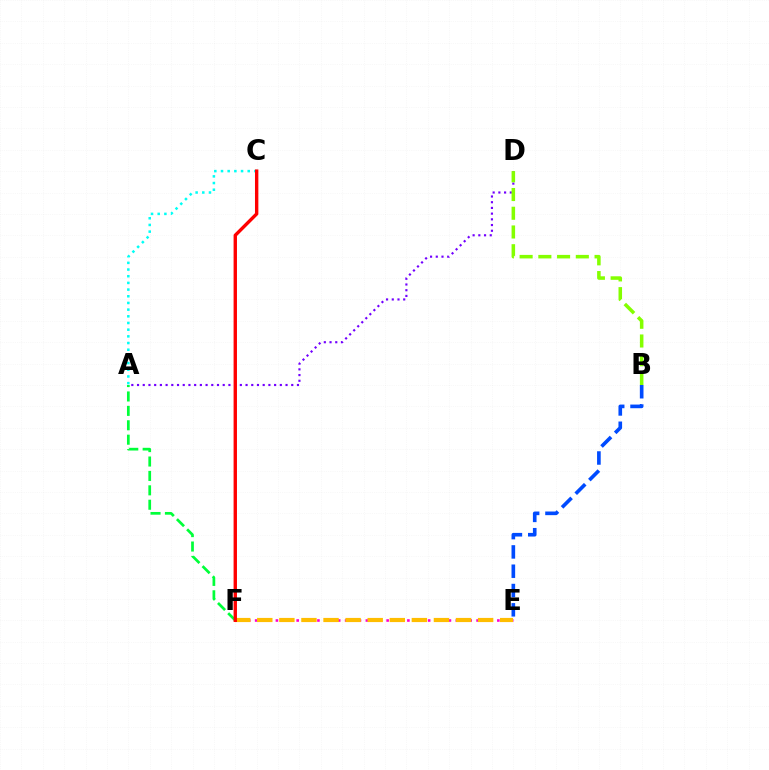{('A', 'F'): [{'color': '#00ff39', 'line_style': 'dashed', 'thickness': 1.96}], ('A', 'D'): [{'color': '#7200ff', 'line_style': 'dotted', 'thickness': 1.55}], ('E', 'F'): [{'color': '#ff00cf', 'line_style': 'dotted', 'thickness': 1.88}, {'color': '#ffbd00', 'line_style': 'dashed', 'thickness': 3.0}], ('A', 'C'): [{'color': '#00fff6', 'line_style': 'dotted', 'thickness': 1.82}], ('B', 'D'): [{'color': '#84ff00', 'line_style': 'dashed', 'thickness': 2.55}], ('B', 'E'): [{'color': '#004bff', 'line_style': 'dashed', 'thickness': 2.62}], ('C', 'F'): [{'color': '#ff0000', 'line_style': 'solid', 'thickness': 2.43}]}